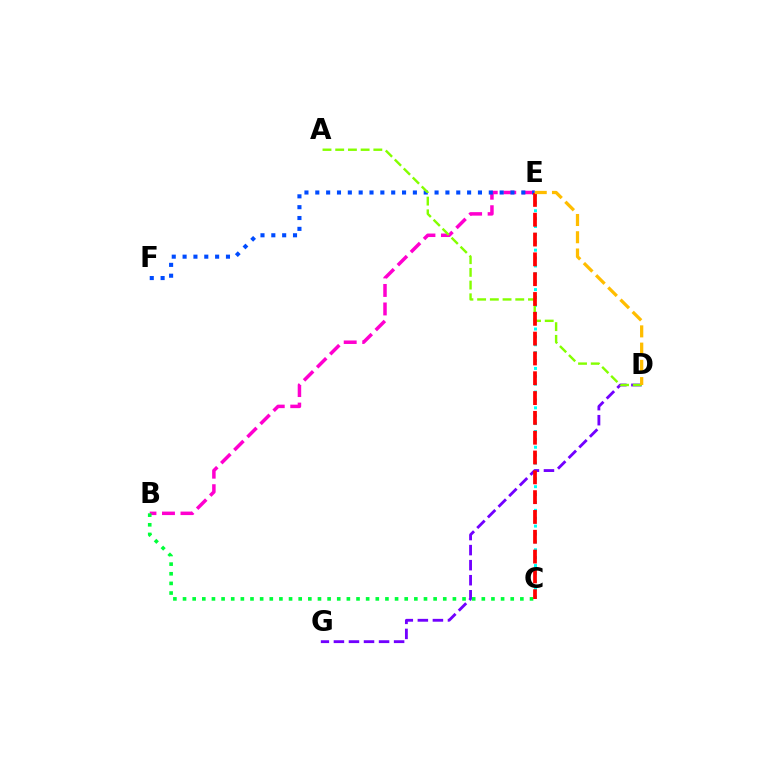{('B', 'E'): [{'color': '#ff00cf', 'line_style': 'dashed', 'thickness': 2.51}], ('C', 'E'): [{'color': '#00fff6', 'line_style': 'dotted', 'thickness': 2.14}, {'color': '#ff0000', 'line_style': 'dashed', 'thickness': 2.69}], ('E', 'F'): [{'color': '#004bff', 'line_style': 'dotted', 'thickness': 2.95}], ('D', 'G'): [{'color': '#7200ff', 'line_style': 'dashed', 'thickness': 2.04}], ('A', 'D'): [{'color': '#84ff00', 'line_style': 'dashed', 'thickness': 1.73}], ('B', 'C'): [{'color': '#00ff39', 'line_style': 'dotted', 'thickness': 2.62}], ('D', 'E'): [{'color': '#ffbd00', 'line_style': 'dashed', 'thickness': 2.34}]}